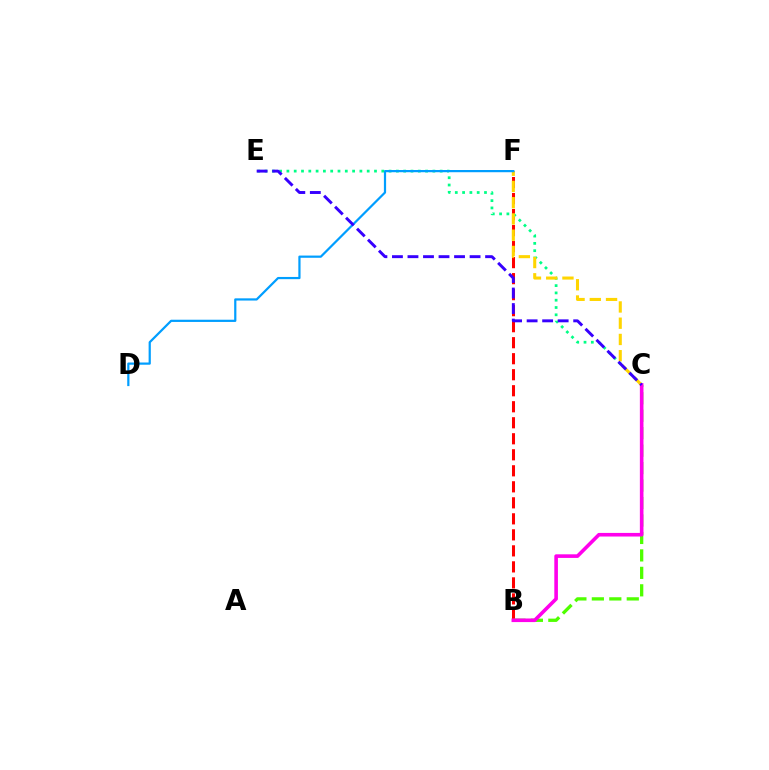{('B', 'F'): [{'color': '#ff0000', 'line_style': 'dashed', 'thickness': 2.18}], ('B', 'C'): [{'color': '#4fff00', 'line_style': 'dashed', 'thickness': 2.37}, {'color': '#ff00ed', 'line_style': 'solid', 'thickness': 2.6}], ('C', 'E'): [{'color': '#00ff86', 'line_style': 'dotted', 'thickness': 1.98}, {'color': '#3700ff', 'line_style': 'dashed', 'thickness': 2.11}], ('C', 'F'): [{'color': '#ffd500', 'line_style': 'dashed', 'thickness': 2.21}], ('D', 'F'): [{'color': '#009eff', 'line_style': 'solid', 'thickness': 1.59}]}